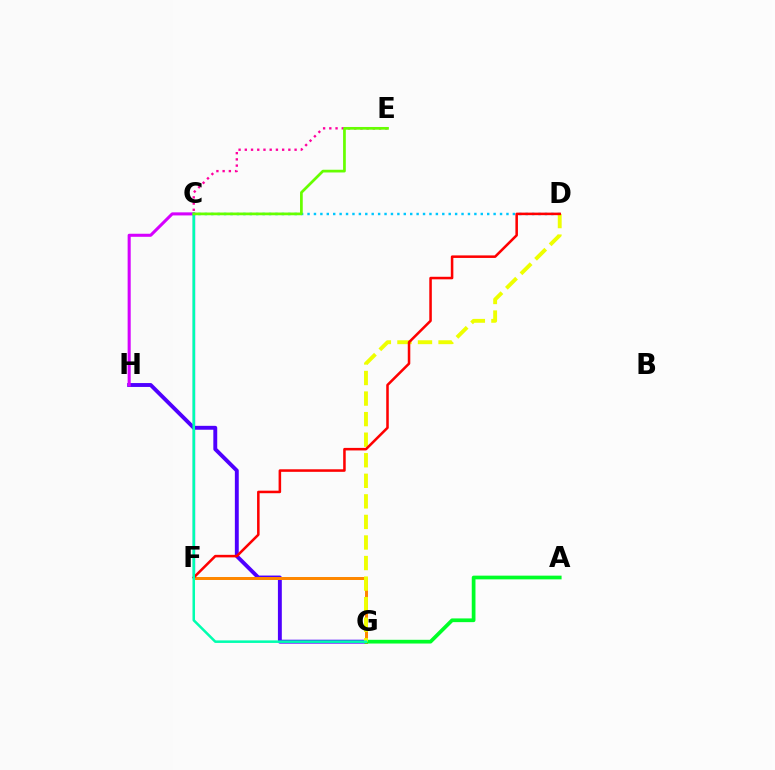{('G', 'H'): [{'color': '#4f00ff', 'line_style': 'solid', 'thickness': 2.8}], ('C', 'F'): [{'color': '#003fff', 'line_style': 'solid', 'thickness': 1.65}], ('F', 'G'): [{'color': '#ff8800', 'line_style': 'solid', 'thickness': 2.15}], ('C', 'E'): [{'color': '#ff00a0', 'line_style': 'dotted', 'thickness': 1.69}, {'color': '#66ff00', 'line_style': 'solid', 'thickness': 1.96}], ('C', 'D'): [{'color': '#00c7ff', 'line_style': 'dotted', 'thickness': 1.74}], ('A', 'G'): [{'color': '#00ff27', 'line_style': 'solid', 'thickness': 2.68}], ('D', 'G'): [{'color': '#eeff00', 'line_style': 'dashed', 'thickness': 2.79}], ('D', 'F'): [{'color': '#ff0000', 'line_style': 'solid', 'thickness': 1.83}], ('C', 'H'): [{'color': '#d600ff', 'line_style': 'solid', 'thickness': 2.2}], ('C', 'G'): [{'color': '#00ffaf', 'line_style': 'solid', 'thickness': 1.82}]}